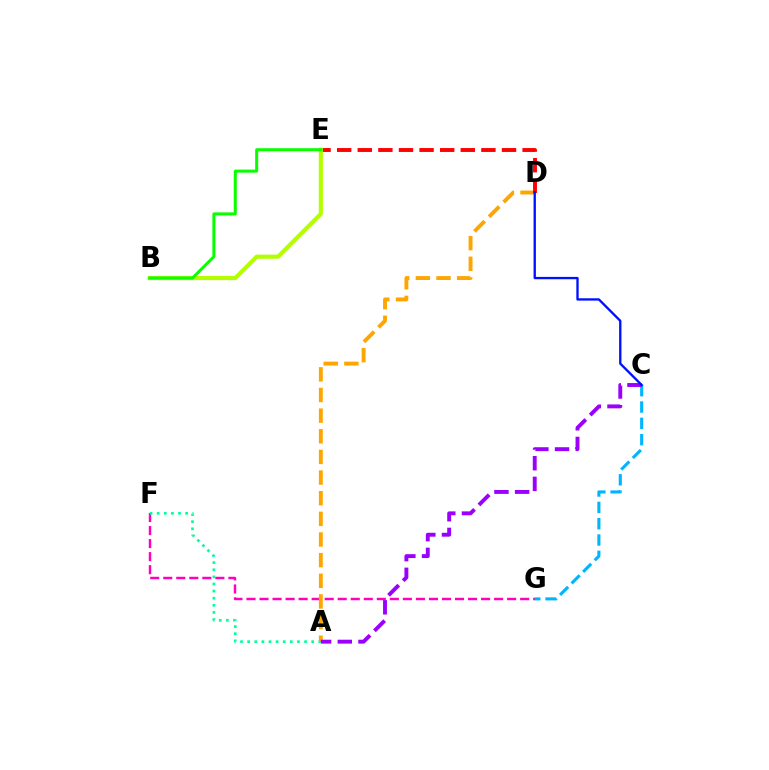{('F', 'G'): [{'color': '#ff00bd', 'line_style': 'dashed', 'thickness': 1.77}], ('A', 'F'): [{'color': '#00ff9d', 'line_style': 'dotted', 'thickness': 1.93}], ('C', 'G'): [{'color': '#00b5ff', 'line_style': 'dashed', 'thickness': 2.22}], ('A', 'D'): [{'color': '#ffa500', 'line_style': 'dashed', 'thickness': 2.8}], ('D', 'E'): [{'color': '#ff0000', 'line_style': 'dashed', 'thickness': 2.8}], ('B', 'E'): [{'color': '#b3ff00', 'line_style': 'solid', 'thickness': 2.97}, {'color': '#08ff00', 'line_style': 'solid', 'thickness': 2.17}], ('A', 'C'): [{'color': '#9b00ff', 'line_style': 'dashed', 'thickness': 2.81}], ('C', 'D'): [{'color': '#0010ff', 'line_style': 'solid', 'thickness': 1.68}]}